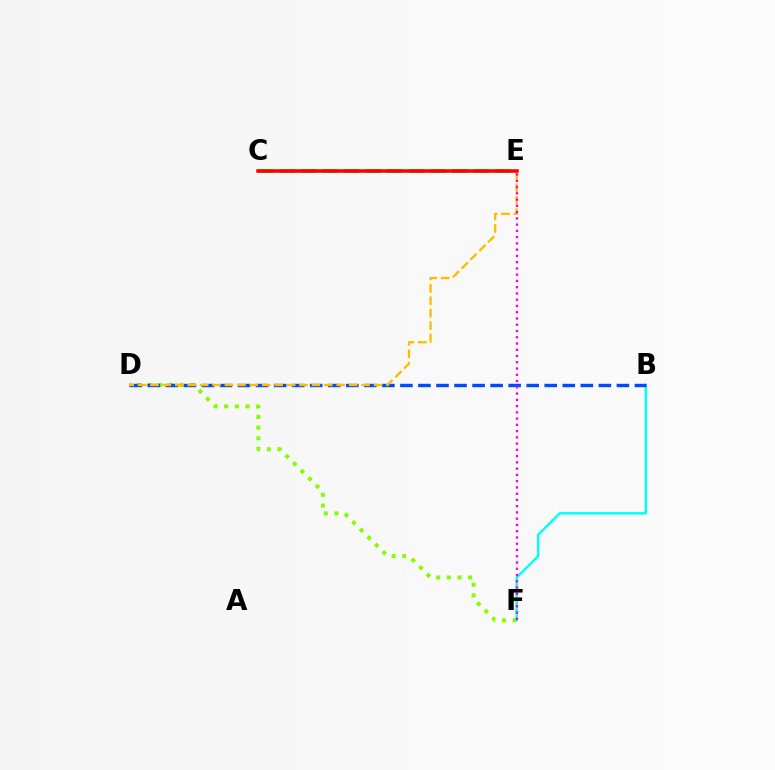{('D', 'F'): [{'color': '#84ff00', 'line_style': 'dotted', 'thickness': 2.9}], ('B', 'F'): [{'color': '#00fff6', 'line_style': 'solid', 'thickness': 1.76}], ('C', 'E'): [{'color': '#7200ff', 'line_style': 'dashed', 'thickness': 1.55}, {'color': '#00ff39', 'line_style': 'dashed', 'thickness': 2.93}, {'color': '#ff0000', 'line_style': 'solid', 'thickness': 2.53}], ('B', 'D'): [{'color': '#004bff', 'line_style': 'dashed', 'thickness': 2.45}], ('D', 'E'): [{'color': '#ffbd00', 'line_style': 'dashed', 'thickness': 1.69}], ('E', 'F'): [{'color': '#ff00cf', 'line_style': 'dotted', 'thickness': 1.7}]}